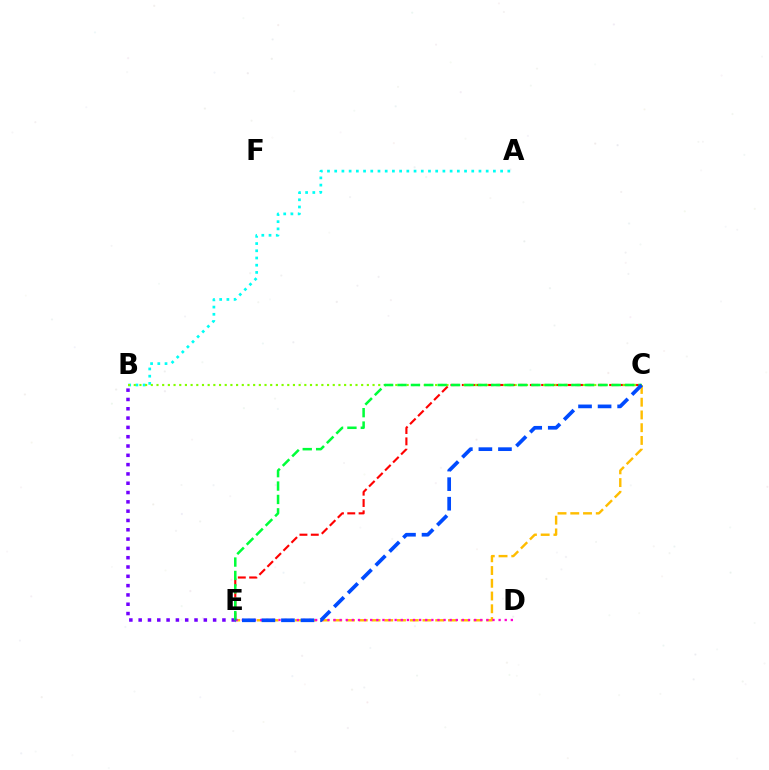{('B', 'E'): [{'color': '#7200ff', 'line_style': 'dotted', 'thickness': 2.53}], ('C', 'E'): [{'color': '#ff0000', 'line_style': 'dashed', 'thickness': 1.54}, {'color': '#ffbd00', 'line_style': 'dashed', 'thickness': 1.73}, {'color': '#00ff39', 'line_style': 'dashed', 'thickness': 1.82}, {'color': '#004bff', 'line_style': 'dashed', 'thickness': 2.66}], ('A', 'B'): [{'color': '#00fff6', 'line_style': 'dotted', 'thickness': 1.96}], ('D', 'E'): [{'color': '#ff00cf', 'line_style': 'dotted', 'thickness': 1.66}], ('B', 'C'): [{'color': '#84ff00', 'line_style': 'dotted', 'thickness': 1.54}]}